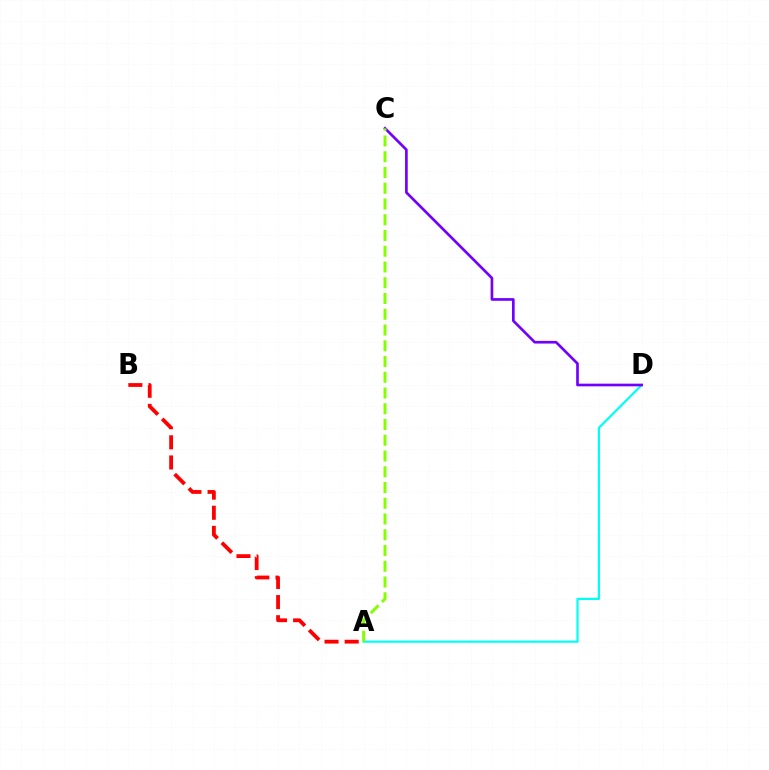{('A', 'B'): [{'color': '#ff0000', 'line_style': 'dashed', 'thickness': 2.74}], ('A', 'D'): [{'color': '#00fff6', 'line_style': 'solid', 'thickness': 1.58}], ('C', 'D'): [{'color': '#7200ff', 'line_style': 'solid', 'thickness': 1.92}], ('A', 'C'): [{'color': '#84ff00', 'line_style': 'dashed', 'thickness': 2.14}]}